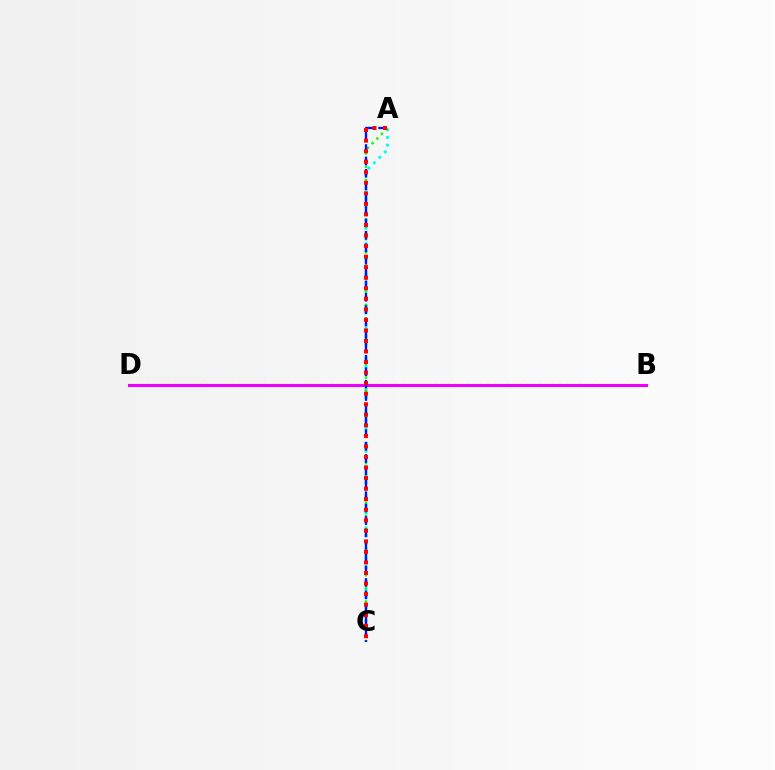{('A', 'C'): [{'color': '#00fff6', 'line_style': 'dotted', 'thickness': 2.09}, {'color': '#08ff00', 'line_style': 'dotted', 'thickness': 1.79}, {'color': '#0010ff', 'line_style': 'dashed', 'thickness': 1.68}, {'color': '#ff0000', 'line_style': 'dotted', 'thickness': 2.87}], ('B', 'D'): [{'color': '#fcf500', 'line_style': 'dotted', 'thickness': 1.77}, {'color': '#ee00ff', 'line_style': 'solid', 'thickness': 2.21}]}